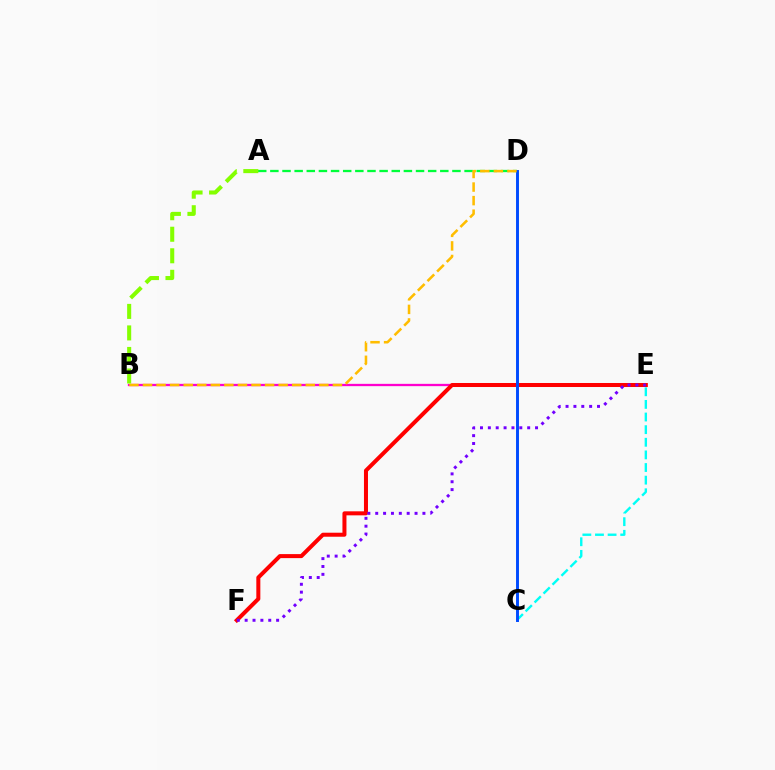{('A', 'D'): [{'color': '#00ff39', 'line_style': 'dashed', 'thickness': 1.65}], ('B', 'E'): [{'color': '#ff00cf', 'line_style': 'solid', 'thickness': 1.65}], ('E', 'F'): [{'color': '#ff0000', 'line_style': 'solid', 'thickness': 2.89}, {'color': '#7200ff', 'line_style': 'dotted', 'thickness': 2.14}], ('C', 'E'): [{'color': '#00fff6', 'line_style': 'dashed', 'thickness': 1.72}], ('C', 'D'): [{'color': '#004bff', 'line_style': 'solid', 'thickness': 2.11}], ('B', 'D'): [{'color': '#ffbd00', 'line_style': 'dashed', 'thickness': 1.84}], ('A', 'B'): [{'color': '#84ff00', 'line_style': 'dashed', 'thickness': 2.92}]}